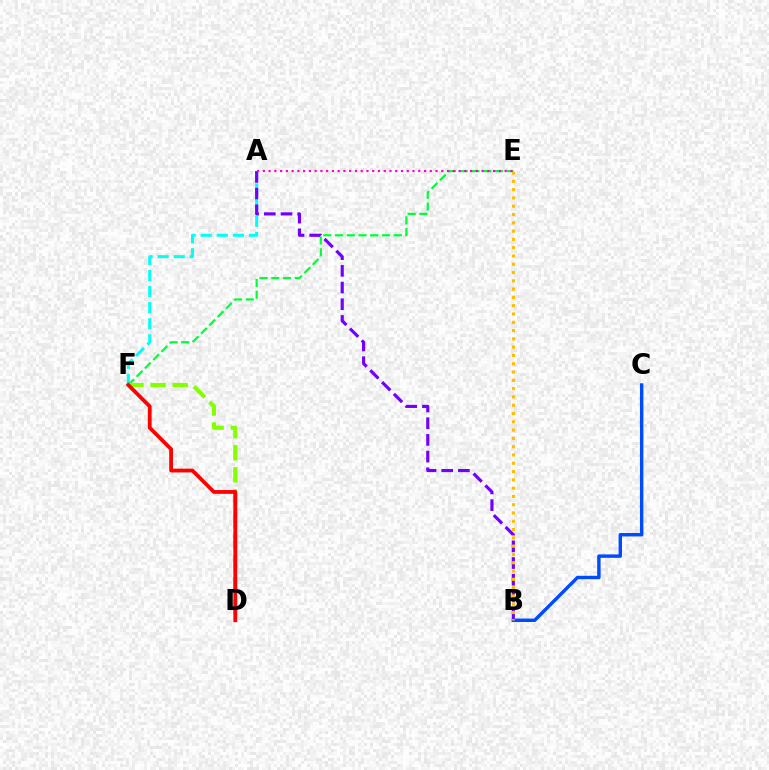{('A', 'F'): [{'color': '#00fff6', 'line_style': 'dashed', 'thickness': 2.19}], ('E', 'F'): [{'color': '#00ff39', 'line_style': 'dashed', 'thickness': 1.6}], ('D', 'F'): [{'color': '#84ff00', 'line_style': 'dashed', 'thickness': 3.0}, {'color': '#ff0000', 'line_style': 'solid', 'thickness': 2.73}], ('A', 'B'): [{'color': '#7200ff', 'line_style': 'dashed', 'thickness': 2.27}], ('B', 'C'): [{'color': '#004bff', 'line_style': 'solid', 'thickness': 2.47}], ('B', 'E'): [{'color': '#ffbd00', 'line_style': 'dotted', 'thickness': 2.25}], ('A', 'E'): [{'color': '#ff00cf', 'line_style': 'dotted', 'thickness': 1.56}]}